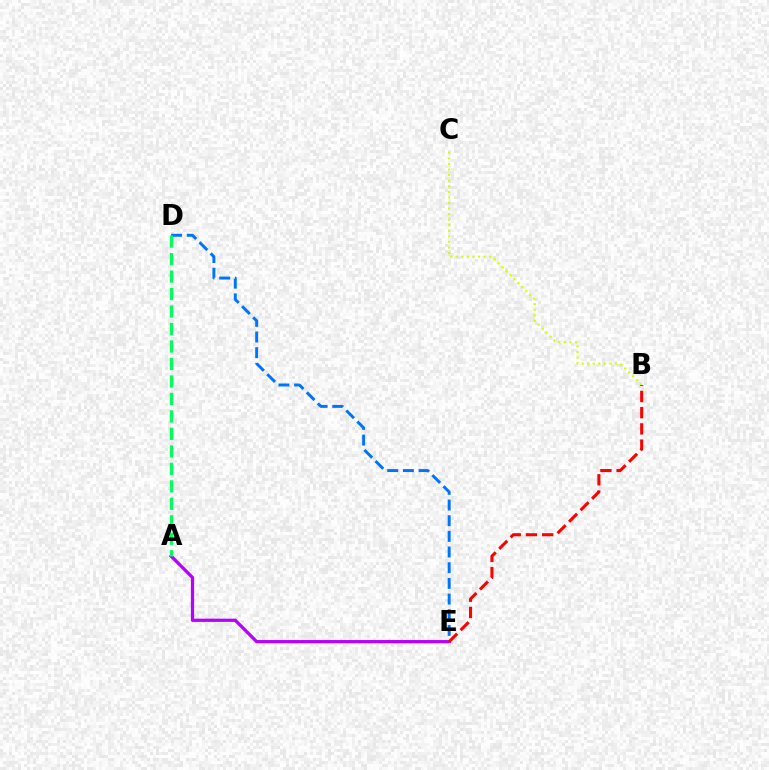{('A', 'E'): [{'color': '#b900ff', 'line_style': 'solid', 'thickness': 2.34}], ('D', 'E'): [{'color': '#0074ff', 'line_style': 'dashed', 'thickness': 2.13}], ('B', 'C'): [{'color': '#d1ff00', 'line_style': 'dotted', 'thickness': 1.51}], ('B', 'E'): [{'color': '#ff0000', 'line_style': 'dashed', 'thickness': 2.2}], ('A', 'D'): [{'color': '#00ff5c', 'line_style': 'dashed', 'thickness': 2.38}]}